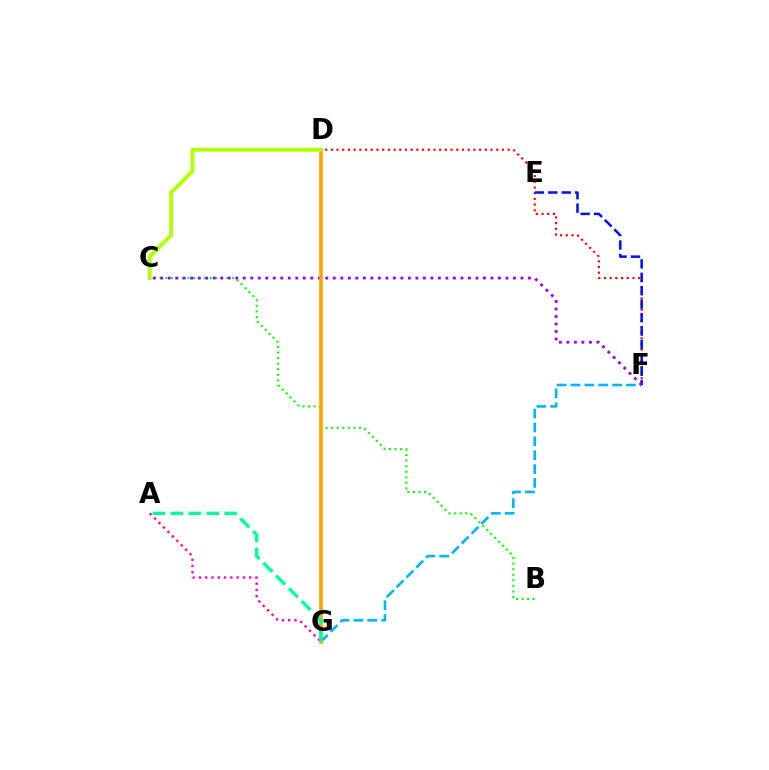{('D', 'F'): [{'color': '#ff0000', 'line_style': 'dotted', 'thickness': 1.55}], ('B', 'C'): [{'color': '#08ff00', 'line_style': 'dotted', 'thickness': 1.51}], ('F', 'G'): [{'color': '#00b5ff', 'line_style': 'dashed', 'thickness': 1.88}], ('E', 'F'): [{'color': '#0010ff', 'line_style': 'dashed', 'thickness': 1.82}], ('A', 'G'): [{'color': '#ff00bd', 'line_style': 'dotted', 'thickness': 1.71}, {'color': '#00ff9d', 'line_style': 'dashed', 'thickness': 2.44}], ('C', 'F'): [{'color': '#9b00ff', 'line_style': 'dotted', 'thickness': 2.04}], ('D', 'G'): [{'color': '#ffa500', 'line_style': 'solid', 'thickness': 2.61}], ('C', 'D'): [{'color': '#b3ff00', 'line_style': 'solid', 'thickness': 2.77}]}